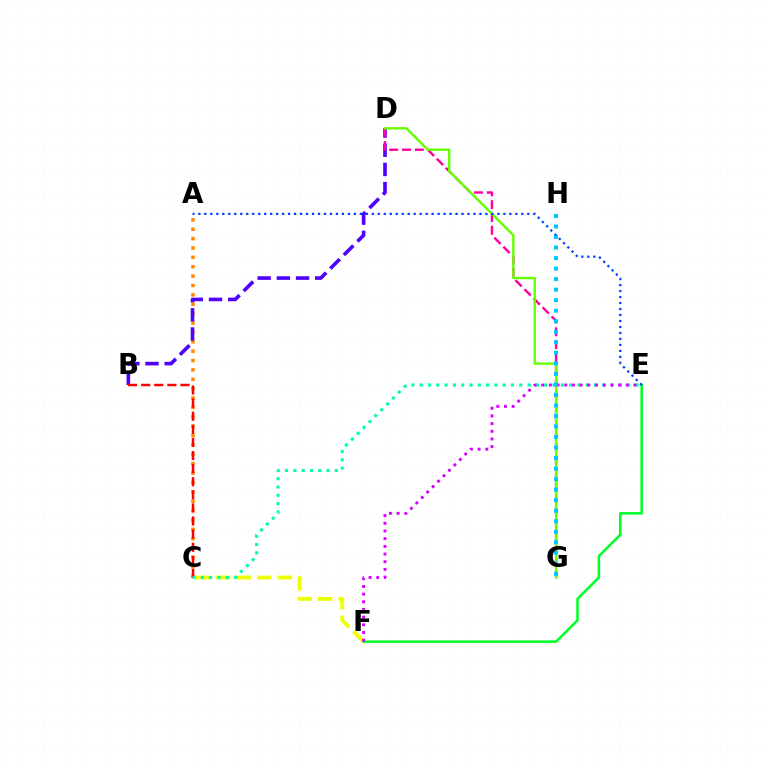{('A', 'C'): [{'color': '#ff8800', 'line_style': 'dotted', 'thickness': 2.55}], ('B', 'D'): [{'color': '#4f00ff', 'line_style': 'dashed', 'thickness': 2.61}], ('C', 'F'): [{'color': '#eeff00', 'line_style': 'dashed', 'thickness': 2.79}], ('B', 'C'): [{'color': '#ff0000', 'line_style': 'dashed', 'thickness': 1.78}], ('C', 'E'): [{'color': '#00ffaf', 'line_style': 'dotted', 'thickness': 2.26}], ('D', 'G'): [{'color': '#ff00a0', 'line_style': 'dashed', 'thickness': 1.74}, {'color': '#66ff00', 'line_style': 'solid', 'thickness': 1.72}], ('E', 'F'): [{'color': '#00ff27', 'line_style': 'solid', 'thickness': 1.82}, {'color': '#d600ff', 'line_style': 'dotted', 'thickness': 2.09}], ('G', 'H'): [{'color': '#00c7ff', 'line_style': 'dotted', 'thickness': 2.86}], ('A', 'E'): [{'color': '#003fff', 'line_style': 'dotted', 'thickness': 1.62}]}